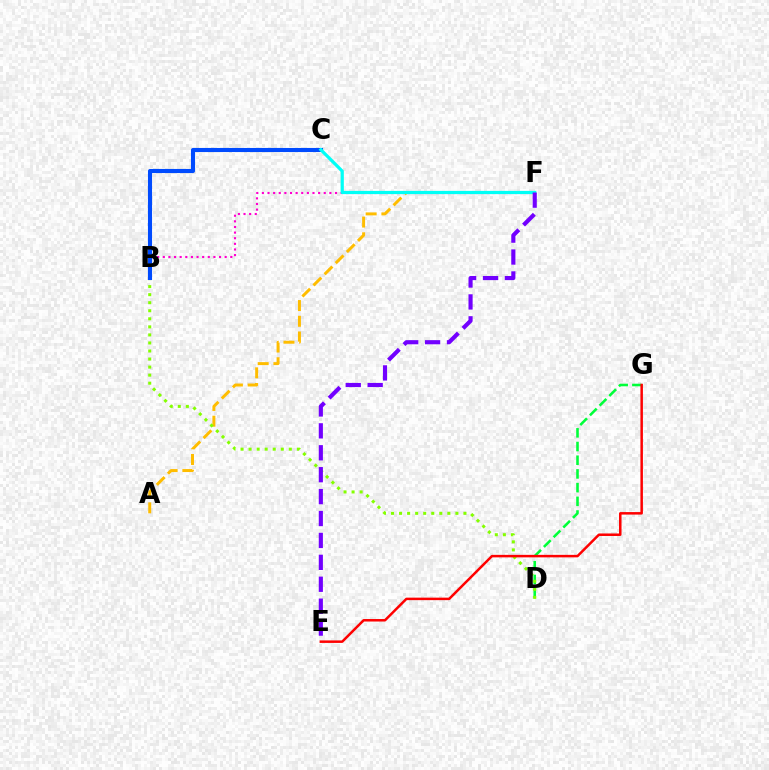{('A', 'F'): [{'color': '#ffbd00', 'line_style': 'dashed', 'thickness': 2.14}], ('D', 'G'): [{'color': '#00ff39', 'line_style': 'dashed', 'thickness': 1.86}], ('B', 'D'): [{'color': '#84ff00', 'line_style': 'dotted', 'thickness': 2.19}], ('B', 'F'): [{'color': '#ff00cf', 'line_style': 'dotted', 'thickness': 1.53}], ('E', 'G'): [{'color': '#ff0000', 'line_style': 'solid', 'thickness': 1.8}], ('B', 'C'): [{'color': '#004bff', 'line_style': 'solid', 'thickness': 2.94}], ('C', 'F'): [{'color': '#00fff6', 'line_style': 'solid', 'thickness': 2.31}], ('E', 'F'): [{'color': '#7200ff', 'line_style': 'dashed', 'thickness': 2.98}]}